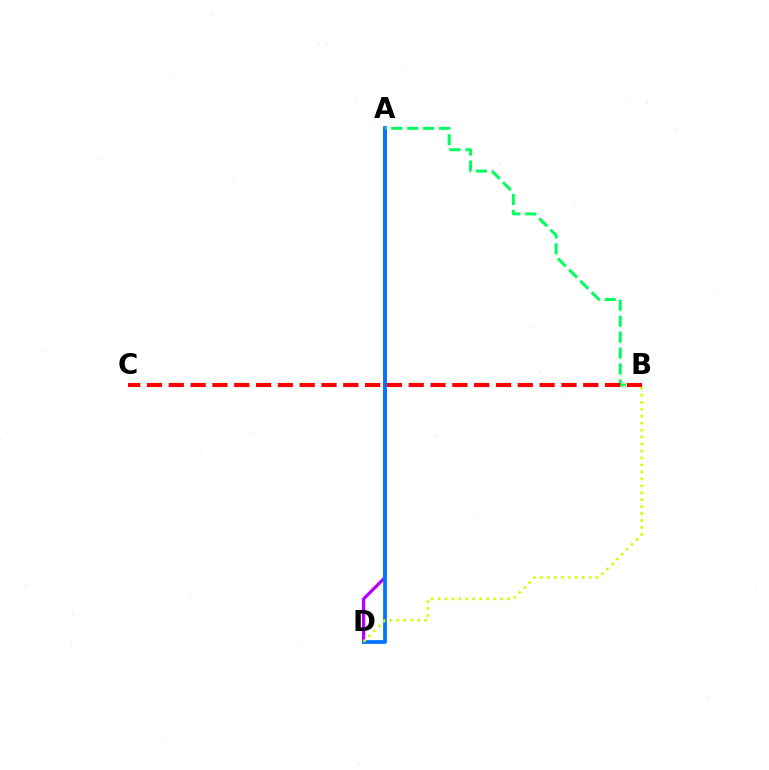{('A', 'D'): [{'color': '#b900ff', 'line_style': 'solid', 'thickness': 2.33}, {'color': '#0074ff', 'line_style': 'solid', 'thickness': 2.7}], ('B', 'D'): [{'color': '#d1ff00', 'line_style': 'dotted', 'thickness': 1.89}], ('A', 'B'): [{'color': '#00ff5c', 'line_style': 'dashed', 'thickness': 2.16}], ('B', 'C'): [{'color': '#ff0000', 'line_style': 'dashed', 'thickness': 2.96}]}